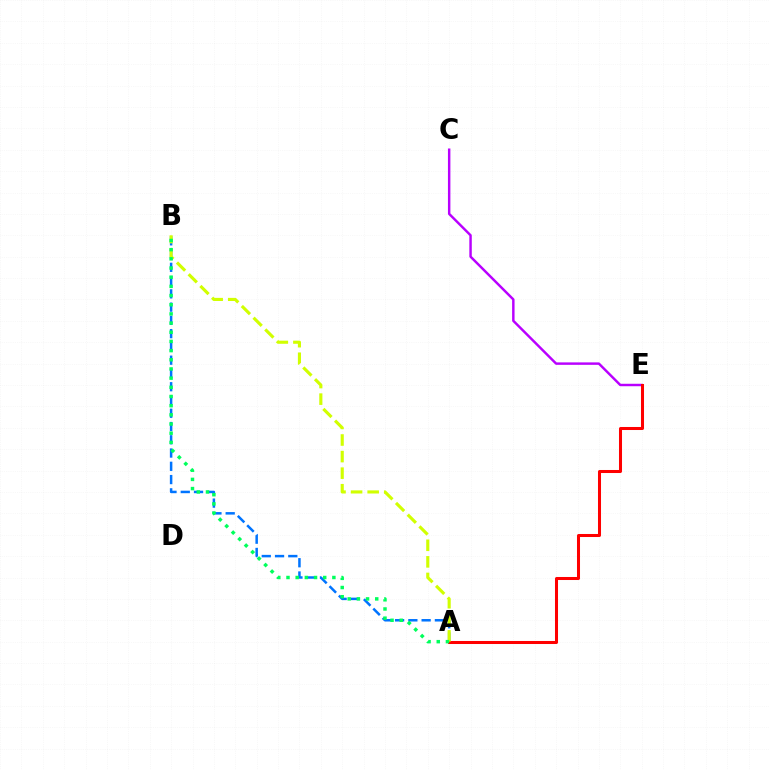{('A', 'B'): [{'color': '#0074ff', 'line_style': 'dashed', 'thickness': 1.8}, {'color': '#d1ff00', 'line_style': 'dashed', 'thickness': 2.25}, {'color': '#00ff5c', 'line_style': 'dotted', 'thickness': 2.49}], ('C', 'E'): [{'color': '#b900ff', 'line_style': 'solid', 'thickness': 1.76}], ('A', 'E'): [{'color': '#ff0000', 'line_style': 'solid', 'thickness': 2.18}]}